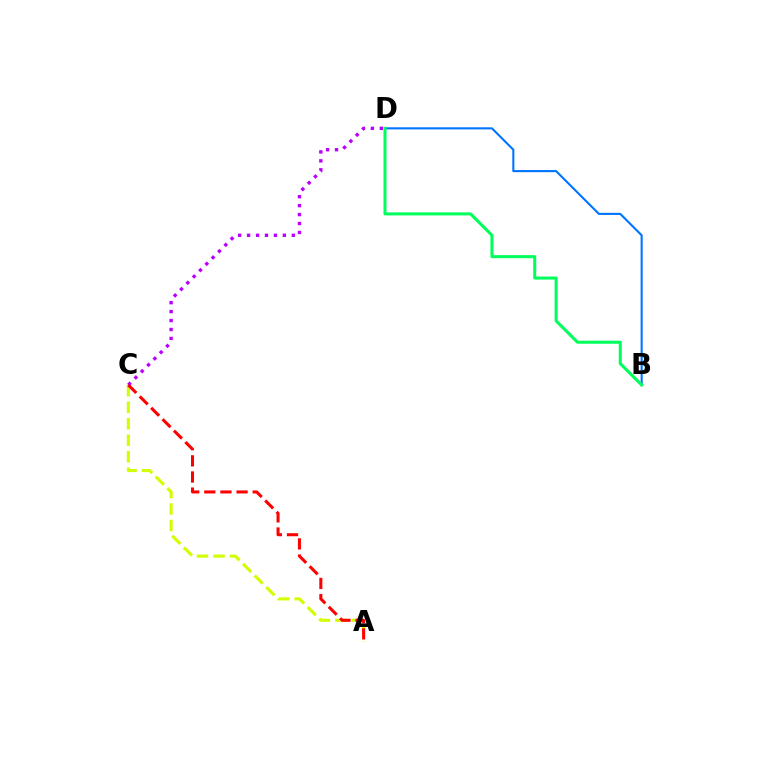{('C', 'D'): [{'color': '#b900ff', 'line_style': 'dotted', 'thickness': 2.43}], ('B', 'D'): [{'color': '#0074ff', 'line_style': 'solid', 'thickness': 1.51}, {'color': '#00ff5c', 'line_style': 'solid', 'thickness': 2.19}], ('A', 'C'): [{'color': '#d1ff00', 'line_style': 'dashed', 'thickness': 2.24}, {'color': '#ff0000', 'line_style': 'dashed', 'thickness': 2.19}]}